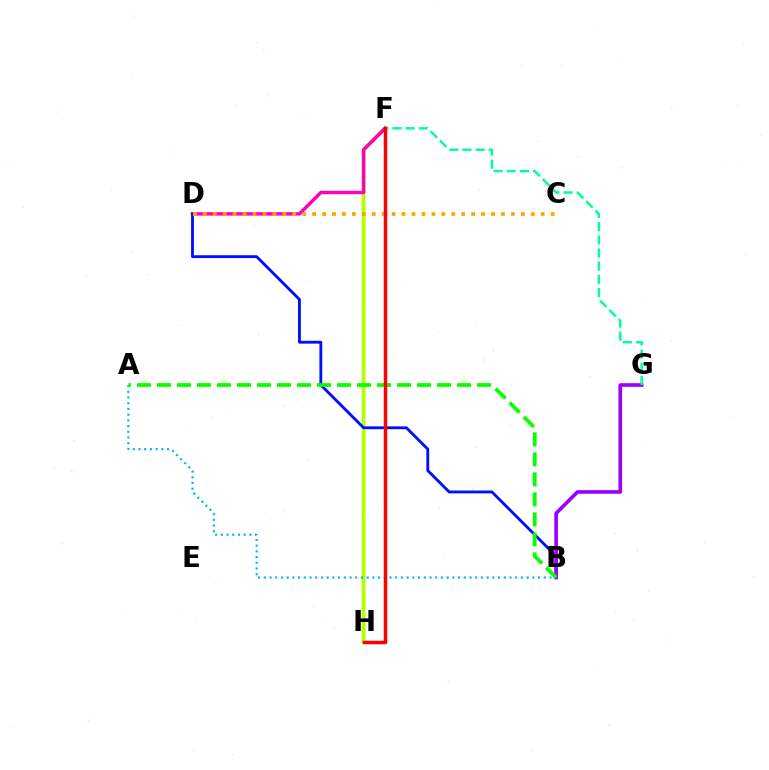{('F', 'H'): [{'color': '#b3ff00', 'line_style': 'solid', 'thickness': 2.69}, {'color': '#ff0000', 'line_style': 'solid', 'thickness': 2.52}], ('A', 'B'): [{'color': '#00b5ff', 'line_style': 'dotted', 'thickness': 1.55}, {'color': '#08ff00', 'line_style': 'dashed', 'thickness': 2.72}], ('D', 'F'): [{'color': '#ff00bd', 'line_style': 'solid', 'thickness': 2.47}], ('B', 'D'): [{'color': '#0010ff', 'line_style': 'solid', 'thickness': 2.05}], ('C', 'D'): [{'color': '#ffa500', 'line_style': 'dotted', 'thickness': 2.7}], ('B', 'G'): [{'color': '#9b00ff', 'line_style': 'solid', 'thickness': 2.62}], ('F', 'G'): [{'color': '#00ff9d', 'line_style': 'dashed', 'thickness': 1.78}]}